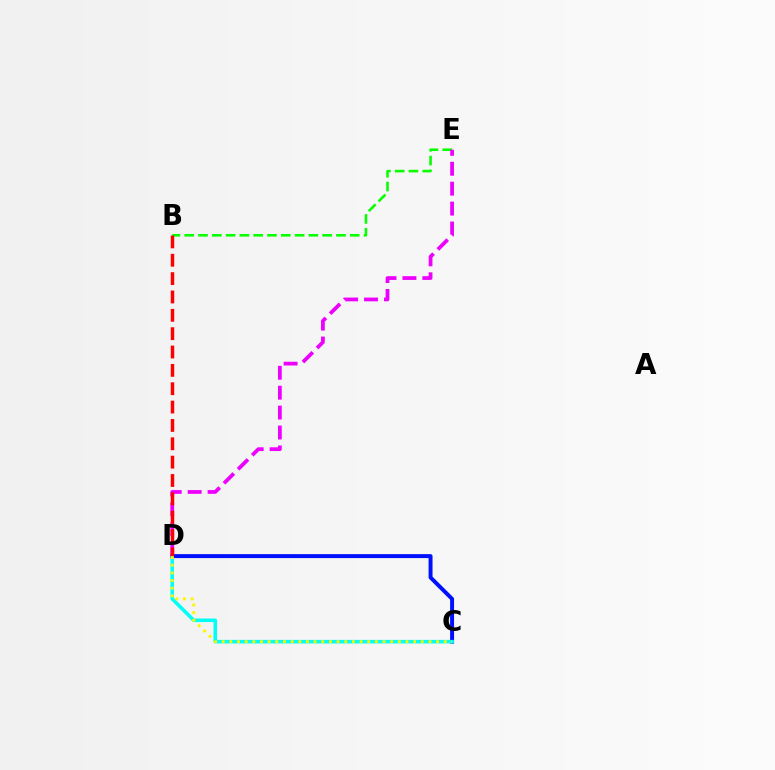{('C', 'D'): [{'color': '#0010ff', 'line_style': 'solid', 'thickness': 2.85}, {'color': '#00fff6', 'line_style': 'solid', 'thickness': 2.56}, {'color': '#fcf500', 'line_style': 'dotted', 'thickness': 2.08}], ('B', 'E'): [{'color': '#08ff00', 'line_style': 'dashed', 'thickness': 1.87}], ('D', 'E'): [{'color': '#ee00ff', 'line_style': 'dashed', 'thickness': 2.71}], ('B', 'D'): [{'color': '#ff0000', 'line_style': 'dashed', 'thickness': 2.49}]}